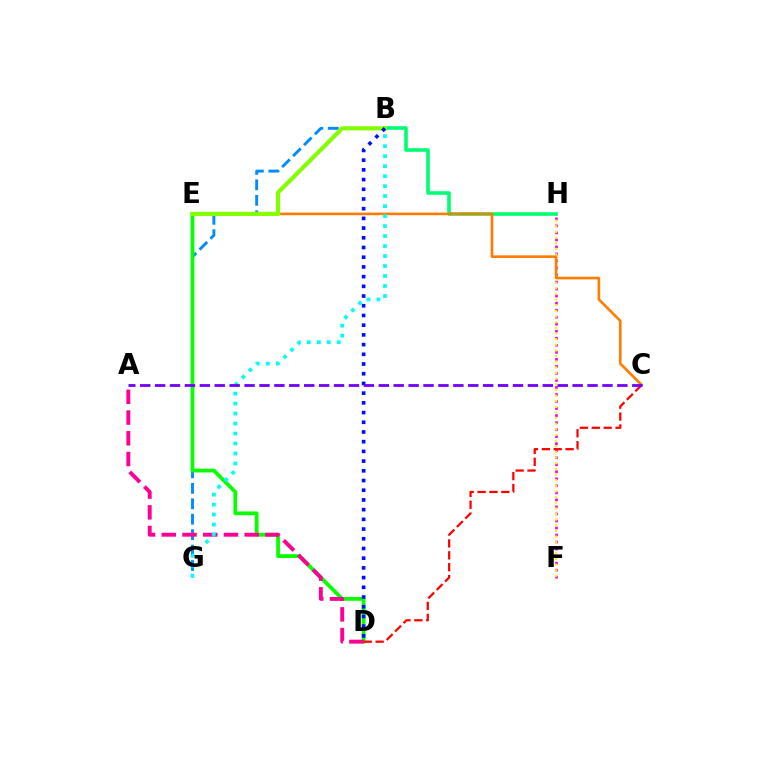{('B', 'G'): [{'color': '#008cff', 'line_style': 'dashed', 'thickness': 2.1}, {'color': '#00fff6', 'line_style': 'dotted', 'thickness': 2.71}], ('F', 'H'): [{'color': '#ee00ff', 'line_style': 'dotted', 'thickness': 1.91}, {'color': '#fcf500', 'line_style': 'dotted', 'thickness': 1.53}], ('D', 'E'): [{'color': '#08ff00', 'line_style': 'solid', 'thickness': 2.71}], ('A', 'D'): [{'color': '#ff0094', 'line_style': 'dashed', 'thickness': 2.82}], ('B', 'H'): [{'color': '#00ff74', 'line_style': 'solid', 'thickness': 2.61}], ('C', 'E'): [{'color': '#ff7c00', 'line_style': 'solid', 'thickness': 1.89}], ('B', 'E'): [{'color': '#84ff00', 'line_style': 'solid', 'thickness': 2.99}], ('C', 'D'): [{'color': '#ff0000', 'line_style': 'dashed', 'thickness': 1.62}], ('B', 'D'): [{'color': '#0010ff', 'line_style': 'dotted', 'thickness': 2.64}], ('A', 'C'): [{'color': '#7200ff', 'line_style': 'dashed', 'thickness': 2.03}]}